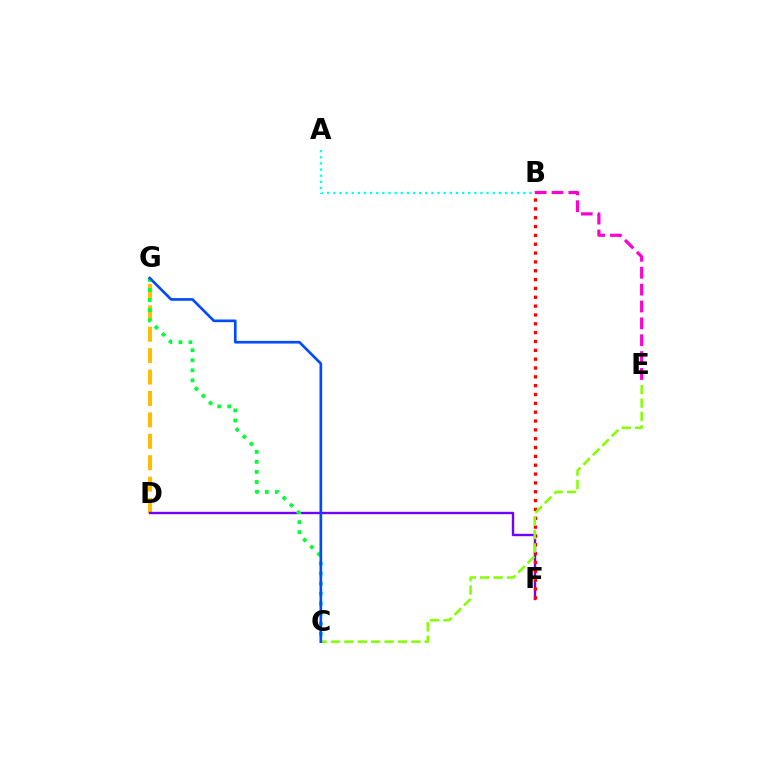{('A', 'B'): [{'color': '#00fff6', 'line_style': 'dotted', 'thickness': 1.67}], ('D', 'G'): [{'color': '#ffbd00', 'line_style': 'dashed', 'thickness': 2.91}], ('D', 'F'): [{'color': '#7200ff', 'line_style': 'solid', 'thickness': 1.72}], ('C', 'G'): [{'color': '#00ff39', 'line_style': 'dotted', 'thickness': 2.73}, {'color': '#004bff', 'line_style': 'solid', 'thickness': 1.92}], ('B', 'F'): [{'color': '#ff0000', 'line_style': 'dotted', 'thickness': 2.4}], ('C', 'E'): [{'color': '#84ff00', 'line_style': 'dashed', 'thickness': 1.82}], ('B', 'E'): [{'color': '#ff00cf', 'line_style': 'dashed', 'thickness': 2.29}]}